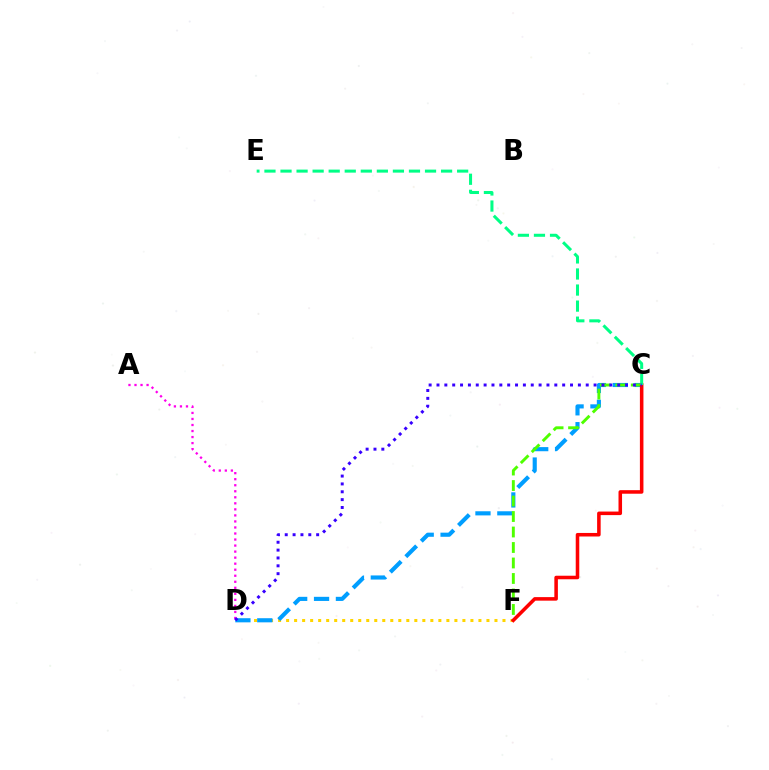{('D', 'F'): [{'color': '#ffd500', 'line_style': 'dotted', 'thickness': 2.18}], ('C', 'D'): [{'color': '#009eff', 'line_style': 'dashed', 'thickness': 2.97}, {'color': '#3700ff', 'line_style': 'dotted', 'thickness': 2.13}], ('C', 'F'): [{'color': '#4fff00', 'line_style': 'dashed', 'thickness': 2.1}, {'color': '#ff0000', 'line_style': 'solid', 'thickness': 2.55}], ('C', 'E'): [{'color': '#00ff86', 'line_style': 'dashed', 'thickness': 2.18}], ('A', 'D'): [{'color': '#ff00ed', 'line_style': 'dotted', 'thickness': 1.64}]}